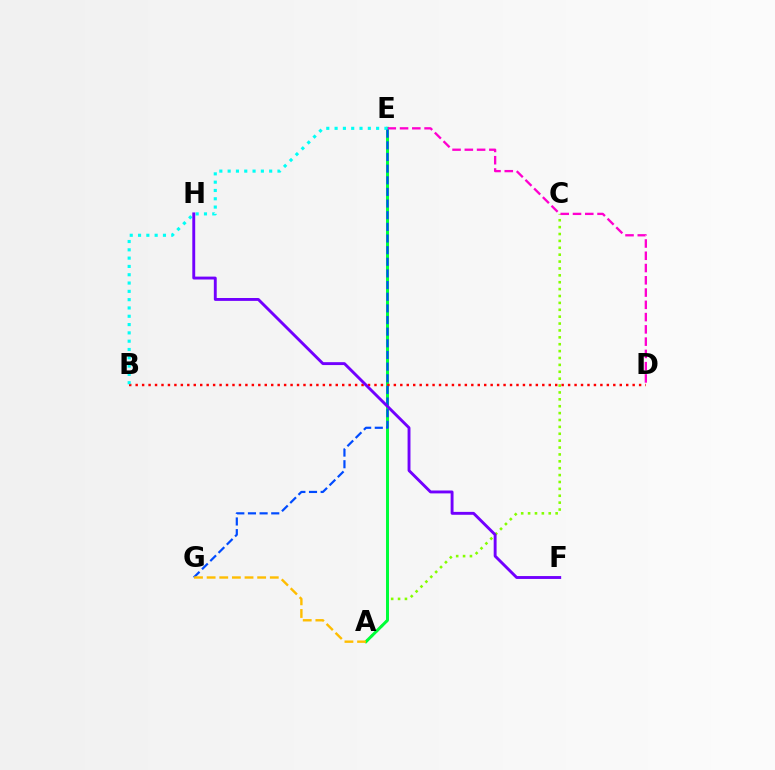{('A', 'C'): [{'color': '#84ff00', 'line_style': 'dotted', 'thickness': 1.87}], ('A', 'E'): [{'color': '#00ff39', 'line_style': 'solid', 'thickness': 2.15}], ('B', 'D'): [{'color': '#ff0000', 'line_style': 'dotted', 'thickness': 1.75}], ('D', 'E'): [{'color': '#ff00cf', 'line_style': 'dashed', 'thickness': 1.67}], ('B', 'E'): [{'color': '#00fff6', 'line_style': 'dotted', 'thickness': 2.26}], ('E', 'G'): [{'color': '#004bff', 'line_style': 'dashed', 'thickness': 1.58}], ('F', 'H'): [{'color': '#7200ff', 'line_style': 'solid', 'thickness': 2.08}], ('A', 'G'): [{'color': '#ffbd00', 'line_style': 'dashed', 'thickness': 1.72}]}